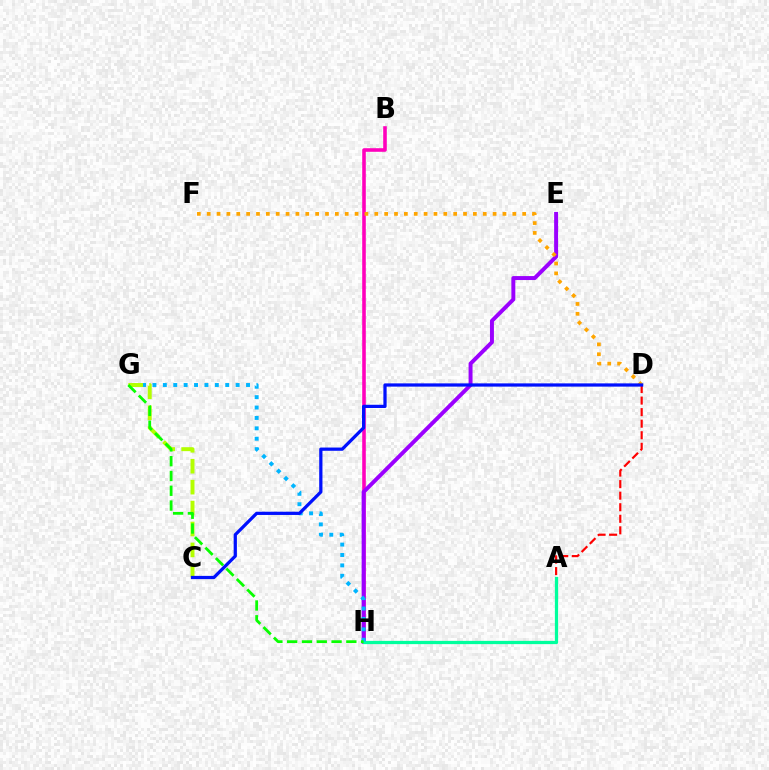{('B', 'H'): [{'color': '#ff00bd', 'line_style': 'solid', 'thickness': 2.58}], ('E', 'H'): [{'color': '#9b00ff', 'line_style': 'solid', 'thickness': 2.85}], ('A', 'H'): [{'color': '#00ff9d', 'line_style': 'solid', 'thickness': 2.34}], ('G', 'H'): [{'color': '#00b5ff', 'line_style': 'dotted', 'thickness': 2.82}, {'color': '#08ff00', 'line_style': 'dashed', 'thickness': 2.01}], ('C', 'G'): [{'color': '#b3ff00', 'line_style': 'dashed', 'thickness': 2.84}], ('A', 'D'): [{'color': '#ff0000', 'line_style': 'dashed', 'thickness': 1.57}], ('D', 'F'): [{'color': '#ffa500', 'line_style': 'dotted', 'thickness': 2.68}], ('C', 'D'): [{'color': '#0010ff', 'line_style': 'solid', 'thickness': 2.33}]}